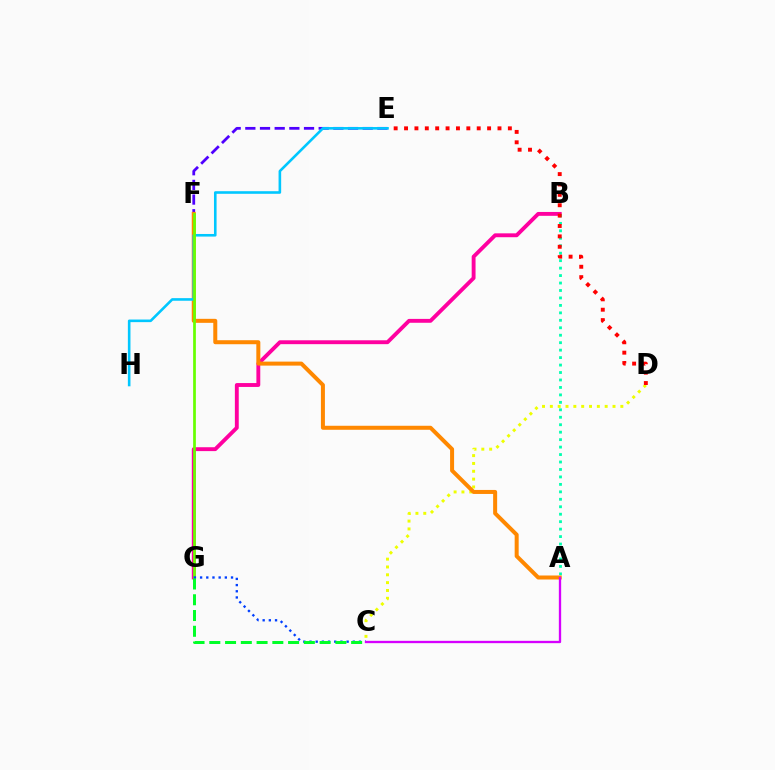{('B', 'G'): [{'color': '#ff00a0', 'line_style': 'solid', 'thickness': 2.79}], ('E', 'F'): [{'color': '#4f00ff', 'line_style': 'dashed', 'thickness': 1.99}], ('C', 'D'): [{'color': '#eeff00', 'line_style': 'dotted', 'thickness': 2.13}], ('A', 'B'): [{'color': '#00ffaf', 'line_style': 'dotted', 'thickness': 2.03}], ('A', 'F'): [{'color': '#ff8800', 'line_style': 'solid', 'thickness': 2.88}], ('E', 'H'): [{'color': '#00c7ff', 'line_style': 'solid', 'thickness': 1.87}], ('F', 'G'): [{'color': '#66ff00', 'line_style': 'solid', 'thickness': 1.96}], ('D', 'E'): [{'color': '#ff0000', 'line_style': 'dotted', 'thickness': 2.82}], ('C', 'G'): [{'color': '#003fff', 'line_style': 'dotted', 'thickness': 1.68}, {'color': '#00ff27', 'line_style': 'dashed', 'thickness': 2.14}], ('A', 'C'): [{'color': '#d600ff', 'line_style': 'solid', 'thickness': 1.67}]}